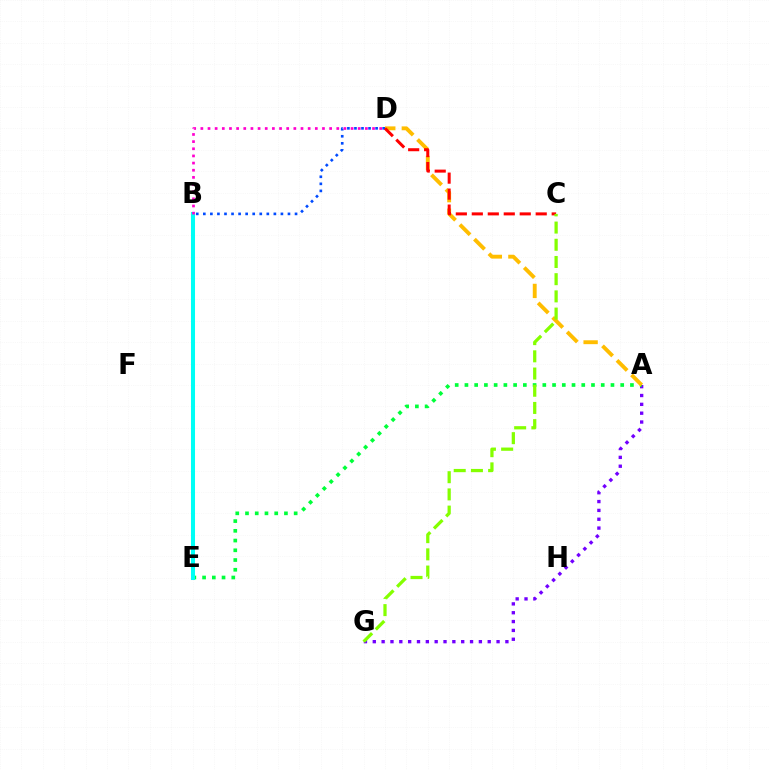{('A', 'G'): [{'color': '#7200ff', 'line_style': 'dotted', 'thickness': 2.4}], ('A', 'E'): [{'color': '#00ff39', 'line_style': 'dotted', 'thickness': 2.65}], ('B', 'E'): [{'color': '#00fff6', 'line_style': 'solid', 'thickness': 2.9}], ('A', 'D'): [{'color': '#ffbd00', 'line_style': 'dashed', 'thickness': 2.79}], ('B', 'D'): [{'color': '#004bff', 'line_style': 'dotted', 'thickness': 1.92}, {'color': '#ff00cf', 'line_style': 'dotted', 'thickness': 1.94}], ('C', 'D'): [{'color': '#ff0000', 'line_style': 'dashed', 'thickness': 2.17}], ('C', 'G'): [{'color': '#84ff00', 'line_style': 'dashed', 'thickness': 2.34}]}